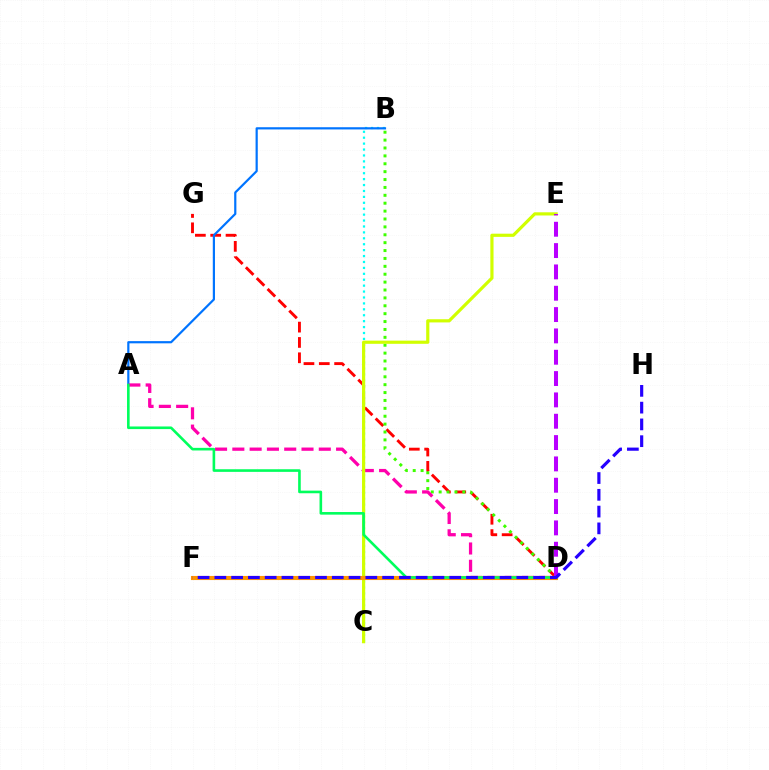{('B', 'C'): [{'color': '#00fff6', 'line_style': 'dotted', 'thickness': 1.61}], ('D', 'G'): [{'color': '#ff0000', 'line_style': 'dashed', 'thickness': 2.08}], ('B', 'D'): [{'color': '#3dff00', 'line_style': 'dotted', 'thickness': 2.14}], ('A', 'B'): [{'color': '#0074ff', 'line_style': 'solid', 'thickness': 1.59}], ('A', 'D'): [{'color': '#ff00ac', 'line_style': 'dashed', 'thickness': 2.35}, {'color': '#00ff5c', 'line_style': 'solid', 'thickness': 1.88}], ('C', 'E'): [{'color': '#d1ff00', 'line_style': 'solid', 'thickness': 2.29}], ('D', 'F'): [{'color': '#ff9400', 'line_style': 'solid', 'thickness': 2.95}], ('D', 'E'): [{'color': '#b900ff', 'line_style': 'dashed', 'thickness': 2.9}], ('F', 'H'): [{'color': '#2500ff', 'line_style': 'dashed', 'thickness': 2.28}]}